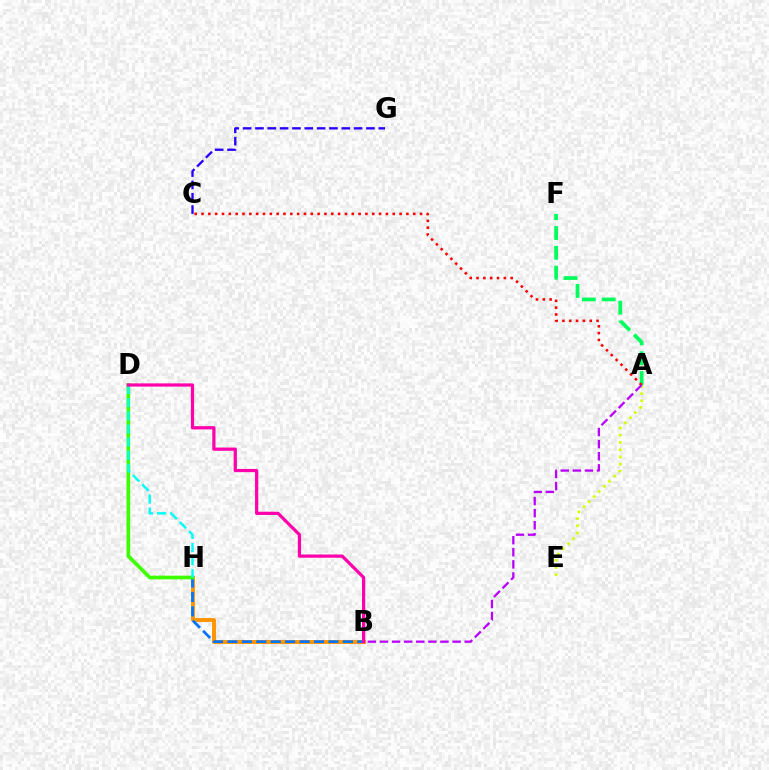{('A', 'F'): [{'color': '#00ff5c', 'line_style': 'dashed', 'thickness': 2.69}], ('B', 'H'): [{'color': '#ff9400', 'line_style': 'solid', 'thickness': 2.8}, {'color': '#0074ff', 'line_style': 'dashed', 'thickness': 1.96}], ('C', 'G'): [{'color': '#2500ff', 'line_style': 'dashed', 'thickness': 1.68}], ('A', 'E'): [{'color': '#d1ff00', 'line_style': 'dotted', 'thickness': 1.96}], ('A', 'C'): [{'color': '#ff0000', 'line_style': 'dotted', 'thickness': 1.86}], ('A', 'B'): [{'color': '#b900ff', 'line_style': 'dashed', 'thickness': 1.64}], ('D', 'H'): [{'color': '#3dff00', 'line_style': 'solid', 'thickness': 2.64}, {'color': '#00fff6', 'line_style': 'dashed', 'thickness': 1.78}], ('B', 'D'): [{'color': '#ff00ac', 'line_style': 'solid', 'thickness': 2.32}]}